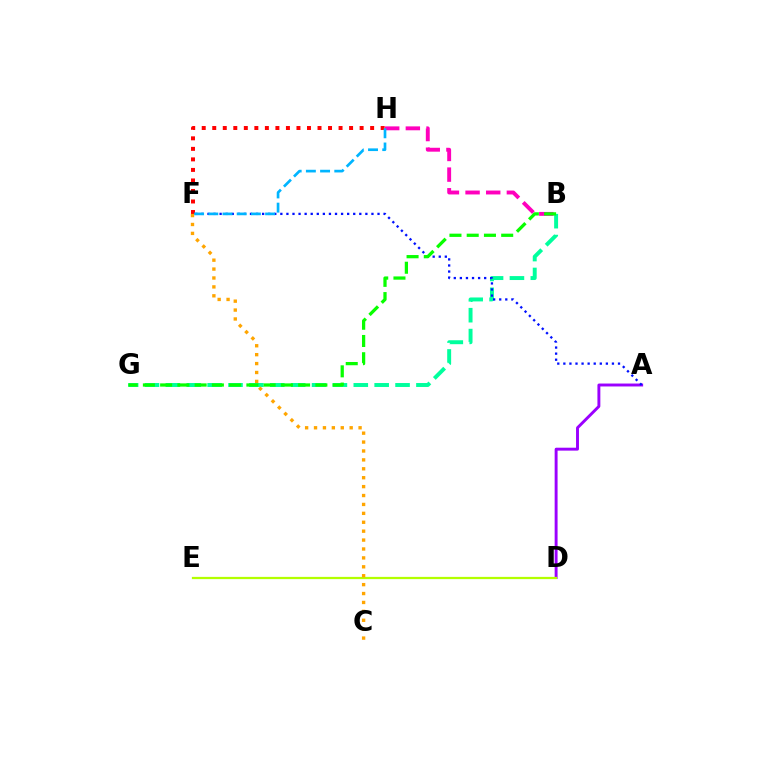{('A', 'D'): [{'color': '#9b00ff', 'line_style': 'solid', 'thickness': 2.1}], ('B', 'H'): [{'color': '#ff00bd', 'line_style': 'dashed', 'thickness': 2.8}], ('B', 'G'): [{'color': '#00ff9d', 'line_style': 'dashed', 'thickness': 2.84}, {'color': '#08ff00', 'line_style': 'dashed', 'thickness': 2.34}], ('F', 'H'): [{'color': '#ff0000', 'line_style': 'dotted', 'thickness': 2.86}, {'color': '#00b5ff', 'line_style': 'dashed', 'thickness': 1.93}], ('D', 'E'): [{'color': '#b3ff00', 'line_style': 'solid', 'thickness': 1.62}], ('A', 'F'): [{'color': '#0010ff', 'line_style': 'dotted', 'thickness': 1.65}], ('C', 'F'): [{'color': '#ffa500', 'line_style': 'dotted', 'thickness': 2.42}]}